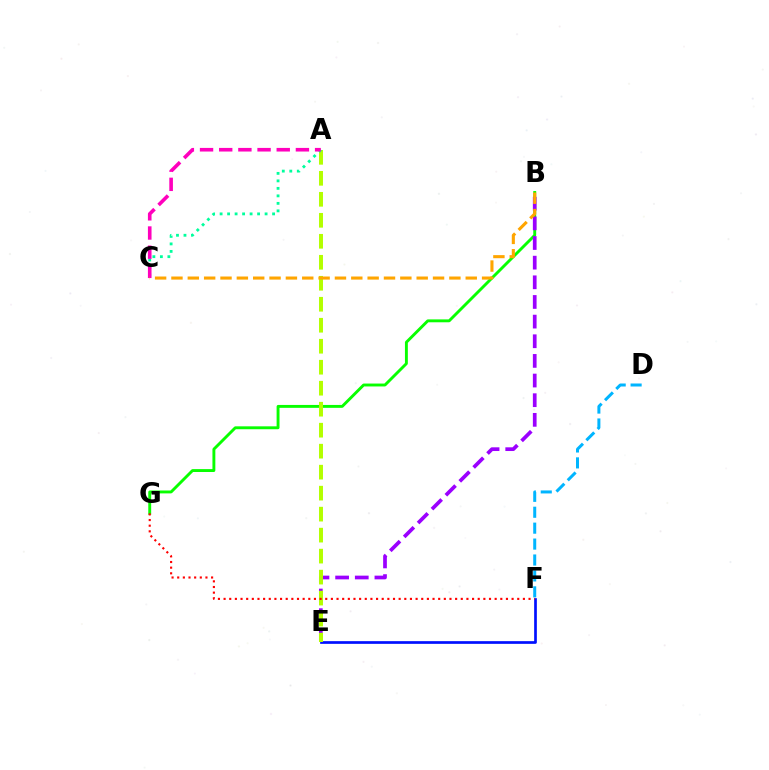{('E', 'F'): [{'color': '#0010ff', 'line_style': 'solid', 'thickness': 1.94}], ('B', 'G'): [{'color': '#08ff00', 'line_style': 'solid', 'thickness': 2.09}], ('B', 'E'): [{'color': '#9b00ff', 'line_style': 'dashed', 'thickness': 2.67}], ('A', 'E'): [{'color': '#b3ff00', 'line_style': 'dashed', 'thickness': 2.85}], ('A', 'C'): [{'color': '#00ff9d', 'line_style': 'dotted', 'thickness': 2.04}, {'color': '#ff00bd', 'line_style': 'dashed', 'thickness': 2.6}], ('D', 'F'): [{'color': '#00b5ff', 'line_style': 'dashed', 'thickness': 2.16}], ('F', 'G'): [{'color': '#ff0000', 'line_style': 'dotted', 'thickness': 1.53}], ('B', 'C'): [{'color': '#ffa500', 'line_style': 'dashed', 'thickness': 2.22}]}